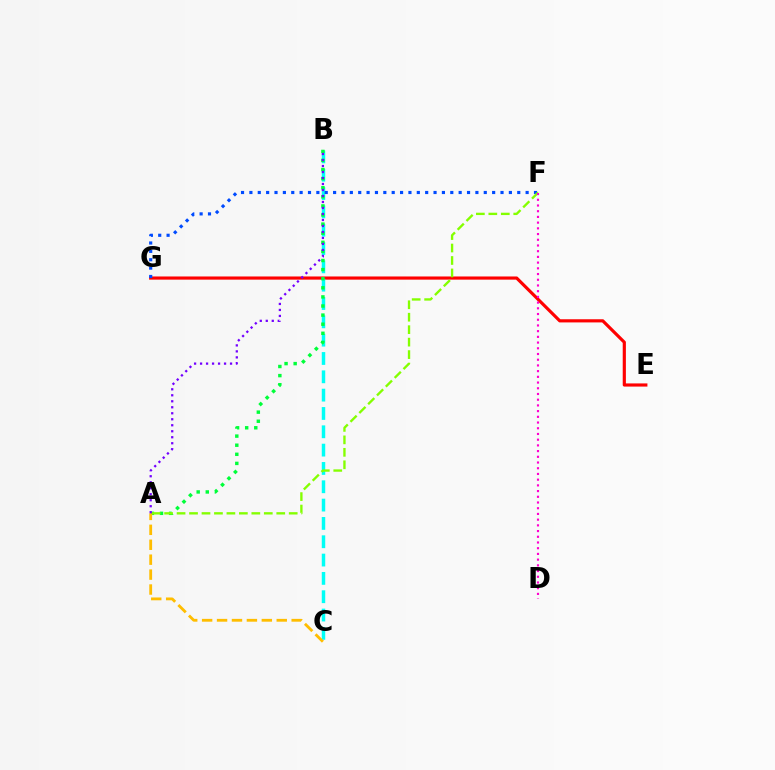{('E', 'G'): [{'color': '#ff0000', 'line_style': 'solid', 'thickness': 2.28}], ('B', 'C'): [{'color': '#00fff6', 'line_style': 'dashed', 'thickness': 2.49}], ('F', 'G'): [{'color': '#004bff', 'line_style': 'dotted', 'thickness': 2.27}], ('A', 'B'): [{'color': '#00ff39', 'line_style': 'dotted', 'thickness': 2.47}, {'color': '#7200ff', 'line_style': 'dotted', 'thickness': 1.63}], ('A', 'F'): [{'color': '#84ff00', 'line_style': 'dashed', 'thickness': 1.69}], ('D', 'F'): [{'color': '#ff00cf', 'line_style': 'dotted', 'thickness': 1.55}], ('A', 'C'): [{'color': '#ffbd00', 'line_style': 'dashed', 'thickness': 2.03}]}